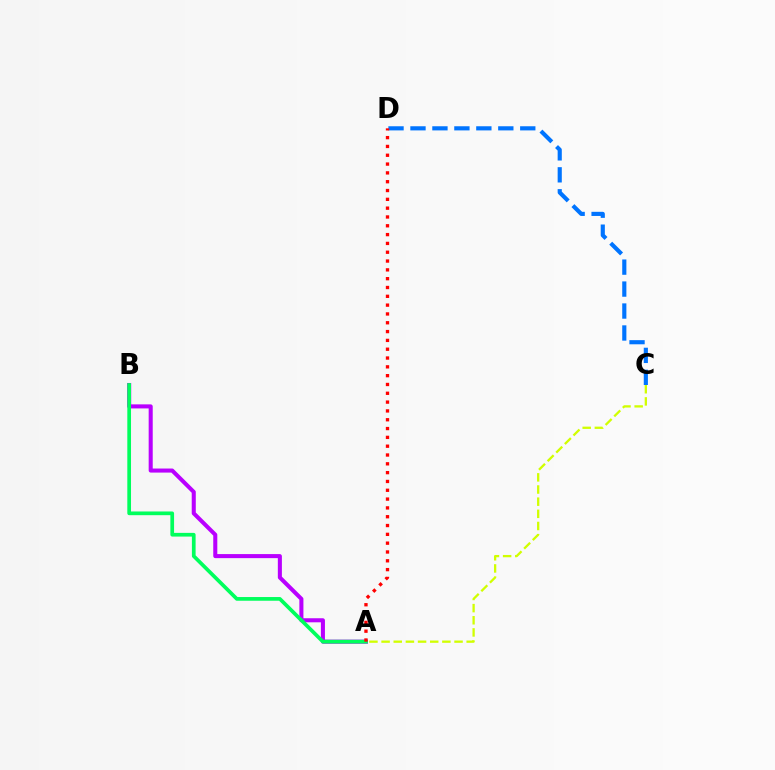{('A', 'B'): [{'color': '#b900ff', 'line_style': 'solid', 'thickness': 2.92}, {'color': '#00ff5c', 'line_style': 'solid', 'thickness': 2.67}], ('A', 'C'): [{'color': '#d1ff00', 'line_style': 'dashed', 'thickness': 1.65}], ('C', 'D'): [{'color': '#0074ff', 'line_style': 'dashed', 'thickness': 2.98}], ('A', 'D'): [{'color': '#ff0000', 'line_style': 'dotted', 'thickness': 2.4}]}